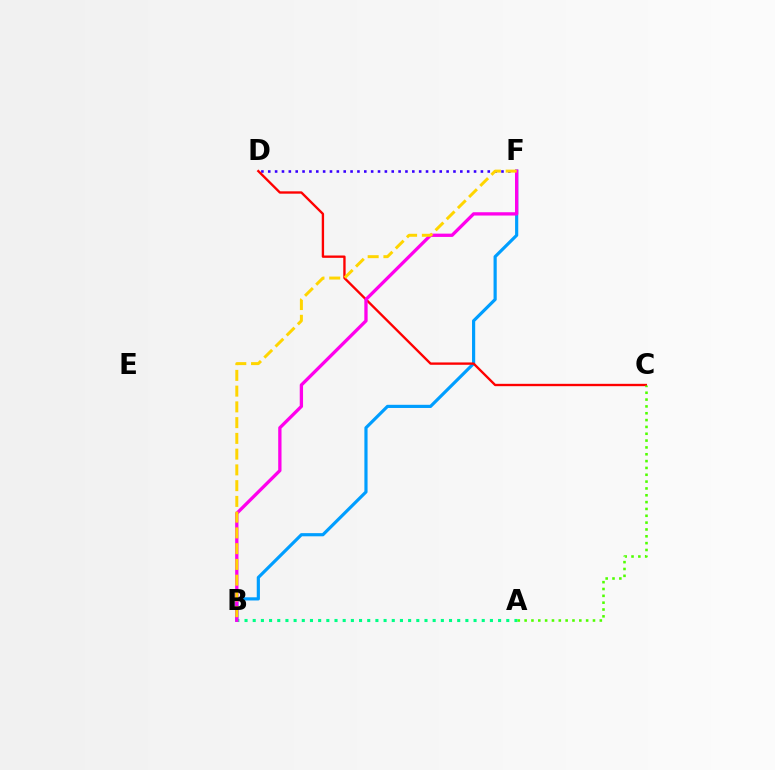{('B', 'F'): [{'color': '#009eff', 'line_style': 'solid', 'thickness': 2.28}, {'color': '#ff00ed', 'line_style': 'solid', 'thickness': 2.38}, {'color': '#ffd500', 'line_style': 'dashed', 'thickness': 2.14}], ('D', 'F'): [{'color': '#3700ff', 'line_style': 'dotted', 'thickness': 1.86}], ('A', 'B'): [{'color': '#00ff86', 'line_style': 'dotted', 'thickness': 2.22}], ('C', 'D'): [{'color': '#ff0000', 'line_style': 'solid', 'thickness': 1.69}], ('A', 'C'): [{'color': '#4fff00', 'line_style': 'dotted', 'thickness': 1.86}]}